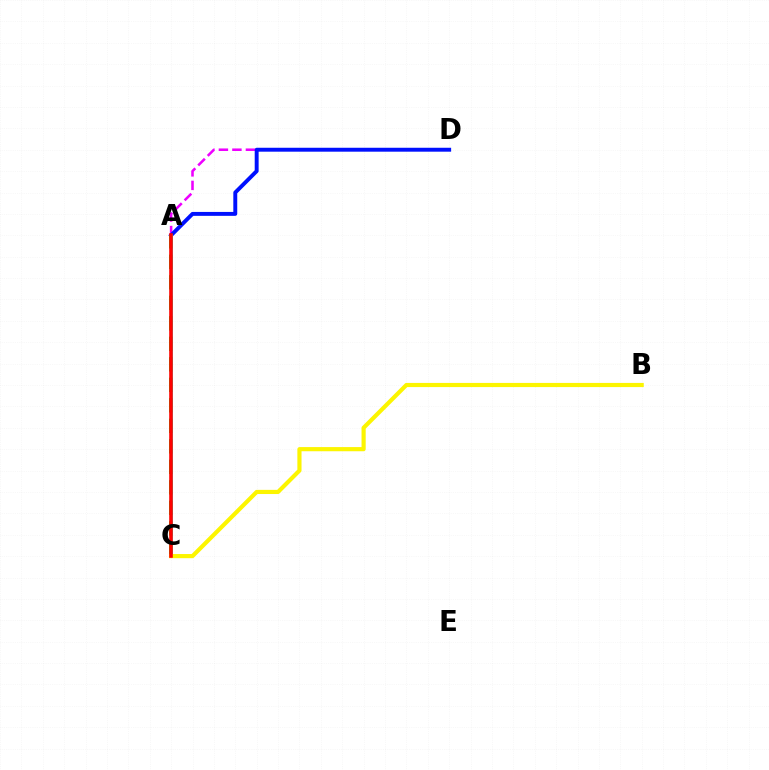{('A', 'D'): [{'color': '#ee00ff', 'line_style': 'dashed', 'thickness': 1.84}, {'color': '#0010ff', 'line_style': 'solid', 'thickness': 2.82}], ('A', 'C'): [{'color': '#08ff00', 'line_style': 'dashed', 'thickness': 2.79}, {'color': '#00fff6', 'line_style': 'solid', 'thickness': 1.84}, {'color': '#ff0000', 'line_style': 'solid', 'thickness': 2.59}], ('B', 'C'): [{'color': '#fcf500', 'line_style': 'solid', 'thickness': 2.99}]}